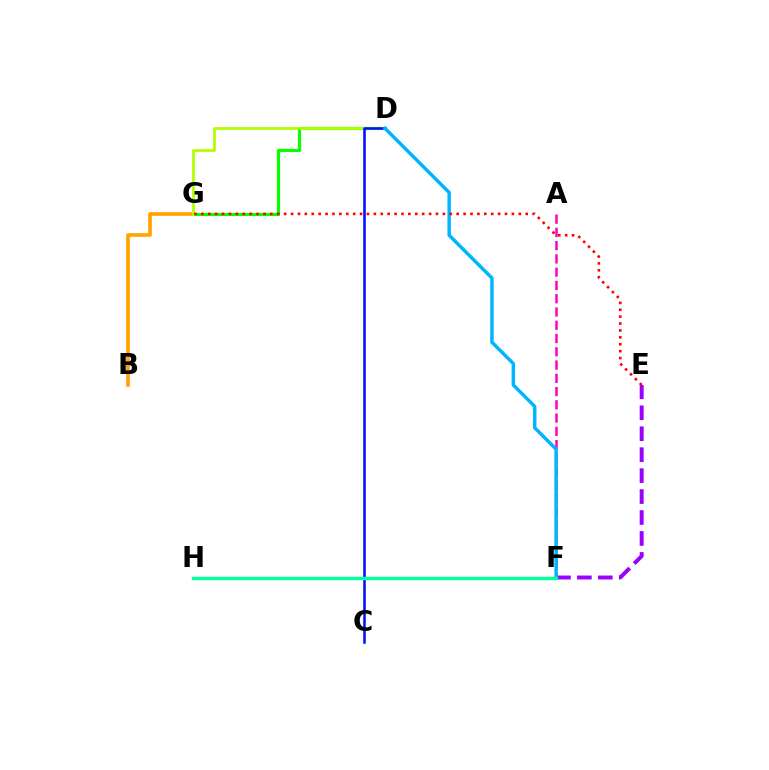{('B', 'G'): [{'color': '#ffa500', 'line_style': 'solid', 'thickness': 2.67}], ('D', 'G'): [{'color': '#08ff00', 'line_style': 'solid', 'thickness': 2.28}, {'color': '#b3ff00', 'line_style': 'solid', 'thickness': 2.02}], ('E', 'F'): [{'color': '#9b00ff', 'line_style': 'dashed', 'thickness': 2.85}], ('A', 'F'): [{'color': '#ff00bd', 'line_style': 'dashed', 'thickness': 1.8}], ('C', 'D'): [{'color': '#0010ff', 'line_style': 'solid', 'thickness': 1.85}], ('D', 'F'): [{'color': '#00b5ff', 'line_style': 'solid', 'thickness': 2.49}], ('E', 'G'): [{'color': '#ff0000', 'line_style': 'dotted', 'thickness': 1.88}], ('F', 'H'): [{'color': '#00ff9d', 'line_style': 'solid', 'thickness': 2.42}]}